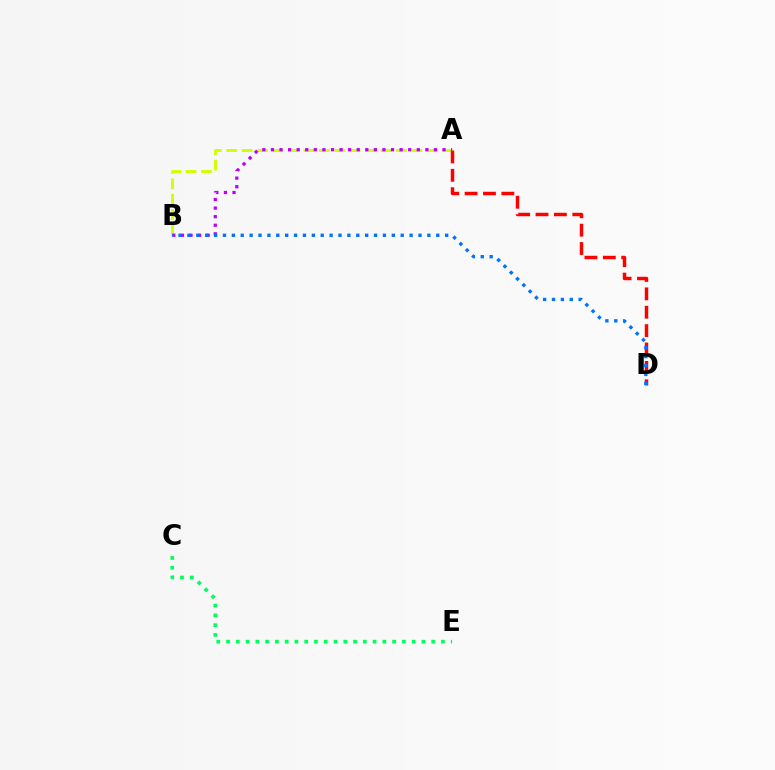{('C', 'E'): [{'color': '#00ff5c', 'line_style': 'dotted', 'thickness': 2.65}], ('A', 'B'): [{'color': '#d1ff00', 'line_style': 'dashed', 'thickness': 2.1}, {'color': '#b900ff', 'line_style': 'dotted', 'thickness': 2.33}], ('A', 'D'): [{'color': '#ff0000', 'line_style': 'dashed', 'thickness': 2.5}], ('B', 'D'): [{'color': '#0074ff', 'line_style': 'dotted', 'thickness': 2.41}]}